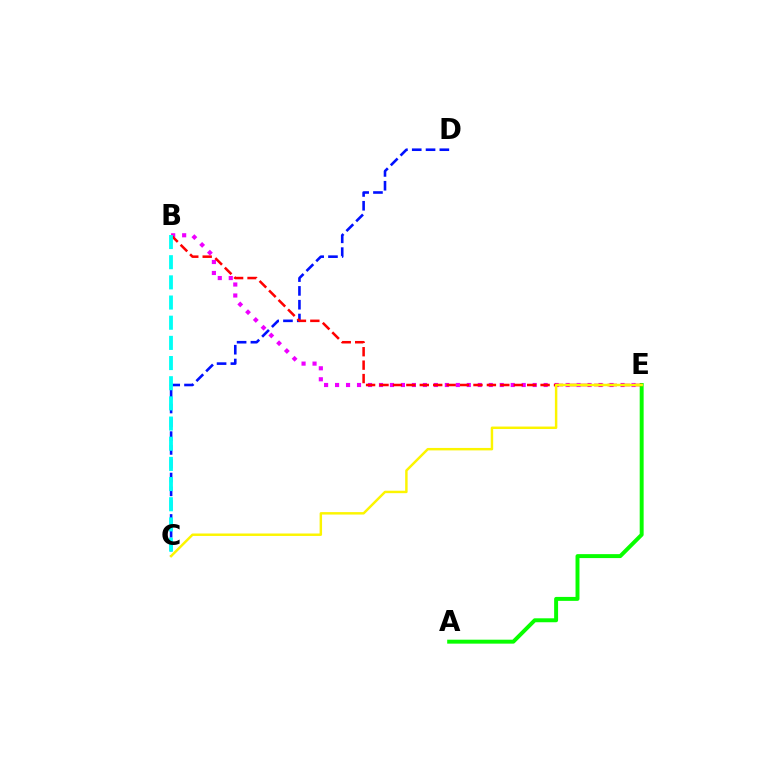{('C', 'D'): [{'color': '#0010ff', 'line_style': 'dashed', 'thickness': 1.88}], ('A', 'E'): [{'color': '#08ff00', 'line_style': 'solid', 'thickness': 2.84}], ('B', 'E'): [{'color': '#ee00ff', 'line_style': 'dotted', 'thickness': 2.98}, {'color': '#ff0000', 'line_style': 'dashed', 'thickness': 1.82}], ('C', 'E'): [{'color': '#fcf500', 'line_style': 'solid', 'thickness': 1.77}], ('B', 'C'): [{'color': '#00fff6', 'line_style': 'dashed', 'thickness': 2.74}]}